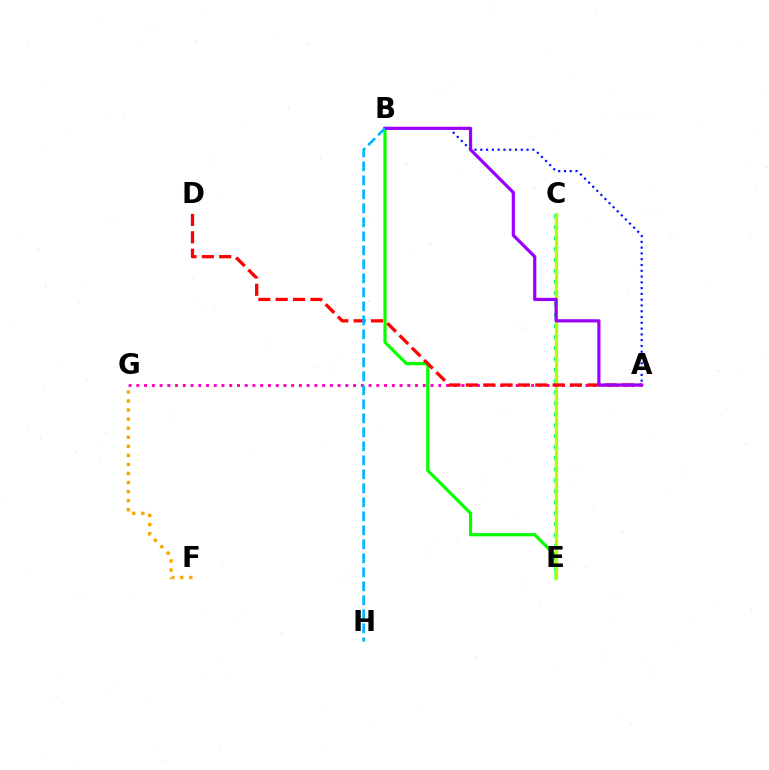{('B', 'E'): [{'color': '#08ff00', 'line_style': 'solid', 'thickness': 2.3}], ('C', 'E'): [{'color': '#00ff9d', 'line_style': 'dotted', 'thickness': 2.99}, {'color': '#b3ff00', 'line_style': 'solid', 'thickness': 2.34}], ('A', 'B'): [{'color': '#0010ff', 'line_style': 'dotted', 'thickness': 1.57}, {'color': '#9b00ff', 'line_style': 'solid', 'thickness': 2.31}], ('A', 'G'): [{'color': '#ff00bd', 'line_style': 'dotted', 'thickness': 2.1}], ('F', 'G'): [{'color': '#ffa500', 'line_style': 'dotted', 'thickness': 2.46}], ('A', 'D'): [{'color': '#ff0000', 'line_style': 'dashed', 'thickness': 2.36}], ('B', 'H'): [{'color': '#00b5ff', 'line_style': 'dashed', 'thickness': 1.9}]}